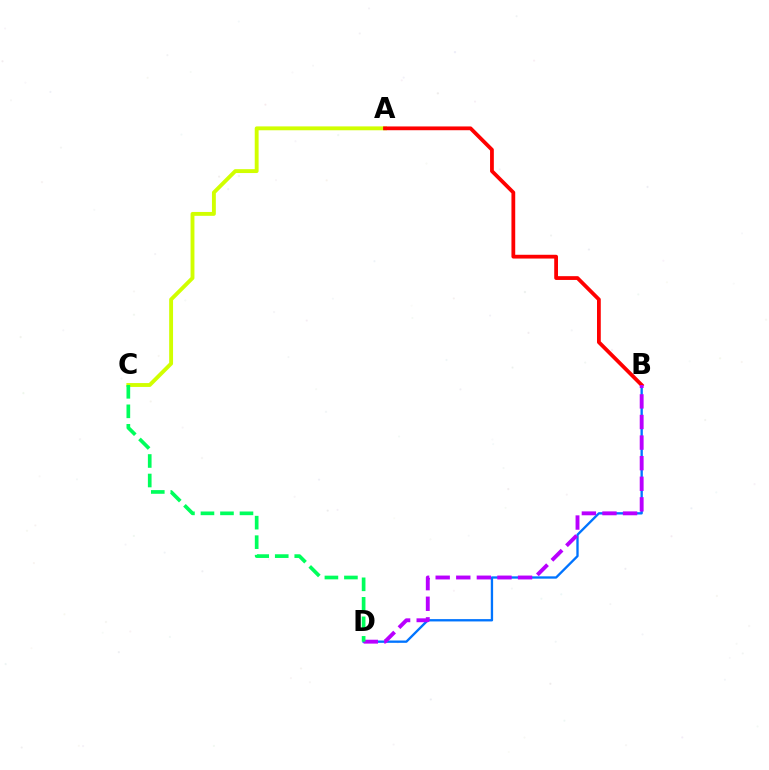{('B', 'D'): [{'color': '#0074ff', 'line_style': 'solid', 'thickness': 1.68}, {'color': '#b900ff', 'line_style': 'dashed', 'thickness': 2.8}], ('A', 'C'): [{'color': '#d1ff00', 'line_style': 'solid', 'thickness': 2.79}], ('A', 'B'): [{'color': '#ff0000', 'line_style': 'solid', 'thickness': 2.72}], ('C', 'D'): [{'color': '#00ff5c', 'line_style': 'dashed', 'thickness': 2.65}]}